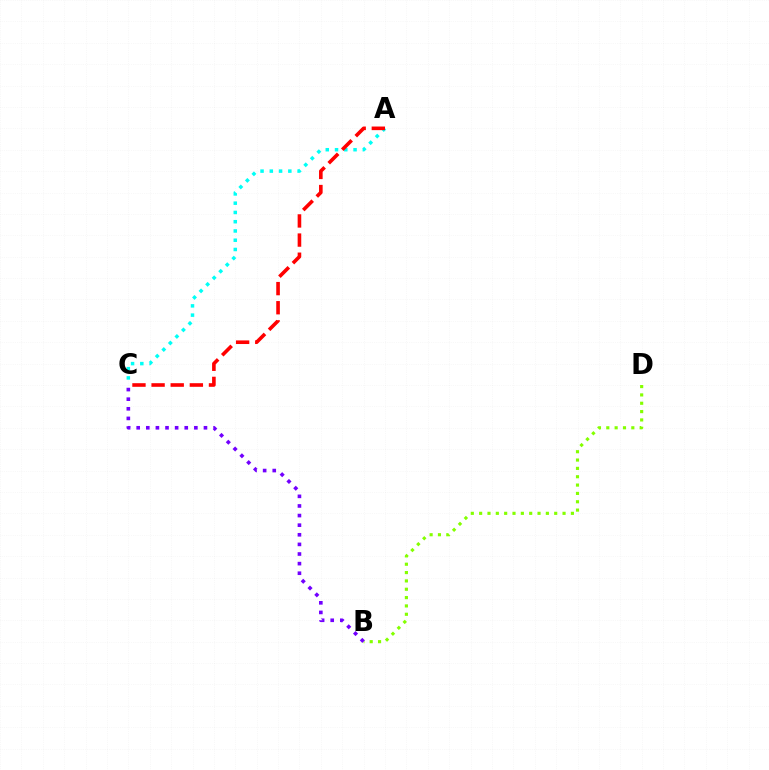{('A', 'C'): [{'color': '#00fff6', 'line_style': 'dotted', 'thickness': 2.52}, {'color': '#ff0000', 'line_style': 'dashed', 'thickness': 2.6}], ('B', 'D'): [{'color': '#84ff00', 'line_style': 'dotted', 'thickness': 2.27}], ('B', 'C'): [{'color': '#7200ff', 'line_style': 'dotted', 'thickness': 2.61}]}